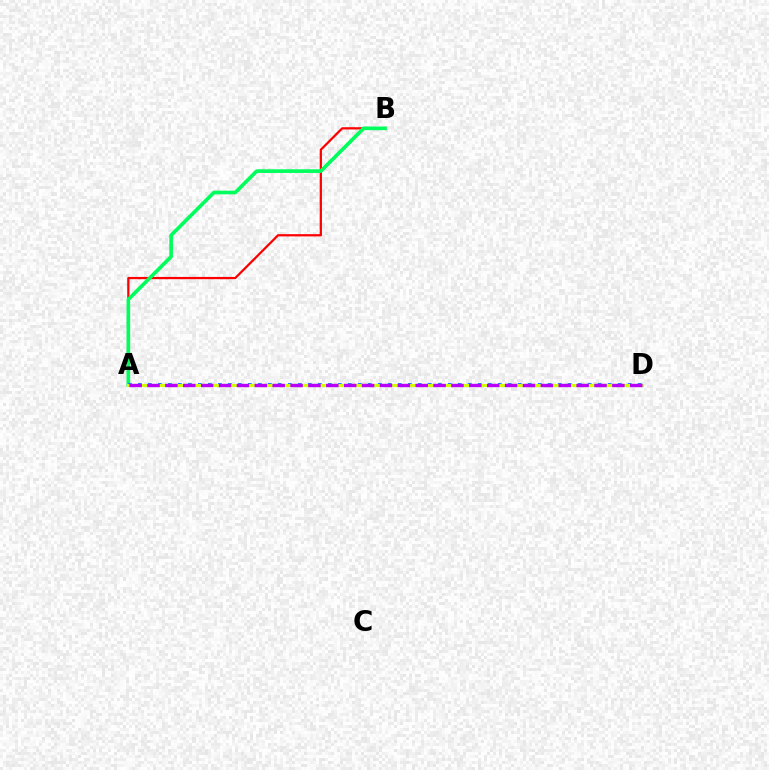{('A', 'B'): [{'color': '#ff0000', 'line_style': 'solid', 'thickness': 1.62}, {'color': '#00ff5c', 'line_style': 'solid', 'thickness': 2.63}], ('A', 'D'): [{'color': '#0074ff', 'line_style': 'dotted', 'thickness': 2.72}, {'color': '#d1ff00', 'line_style': 'solid', 'thickness': 2.25}, {'color': '#b900ff', 'line_style': 'dashed', 'thickness': 2.43}]}